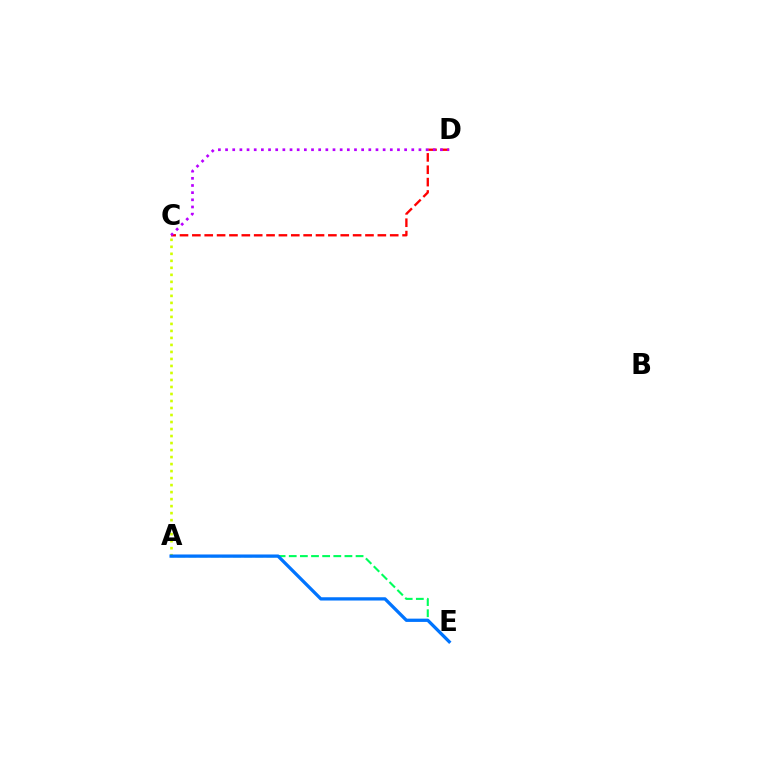{('C', 'D'): [{'color': '#ff0000', 'line_style': 'dashed', 'thickness': 1.68}, {'color': '#b900ff', 'line_style': 'dotted', 'thickness': 1.95}], ('A', 'C'): [{'color': '#d1ff00', 'line_style': 'dotted', 'thickness': 1.9}], ('A', 'E'): [{'color': '#00ff5c', 'line_style': 'dashed', 'thickness': 1.51}, {'color': '#0074ff', 'line_style': 'solid', 'thickness': 2.36}]}